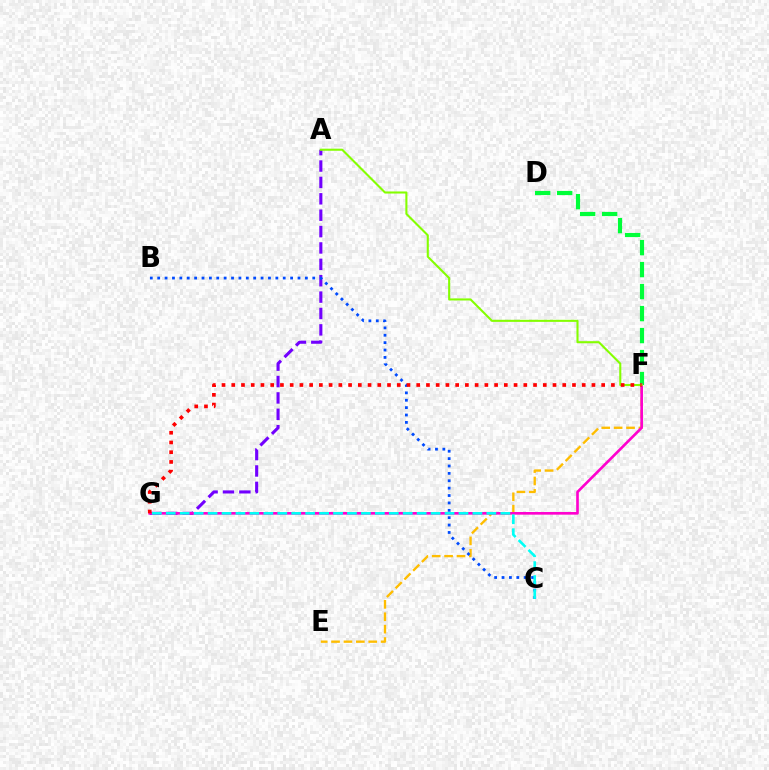{('A', 'G'): [{'color': '#7200ff', 'line_style': 'dashed', 'thickness': 2.23}], ('E', 'F'): [{'color': '#ffbd00', 'line_style': 'dashed', 'thickness': 1.68}], ('D', 'F'): [{'color': '#00ff39', 'line_style': 'dashed', 'thickness': 2.99}], ('F', 'G'): [{'color': '#ff00cf', 'line_style': 'solid', 'thickness': 1.9}, {'color': '#ff0000', 'line_style': 'dotted', 'thickness': 2.64}], ('B', 'C'): [{'color': '#004bff', 'line_style': 'dotted', 'thickness': 2.01}], ('C', 'G'): [{'color': '#00fff6', 'line_style': 'dashed', 'thickness': 1.89}], ('A', 'F'): [{'color': '#84ff00', 'line_style': 'solid', 'thickness': 1.5}]}